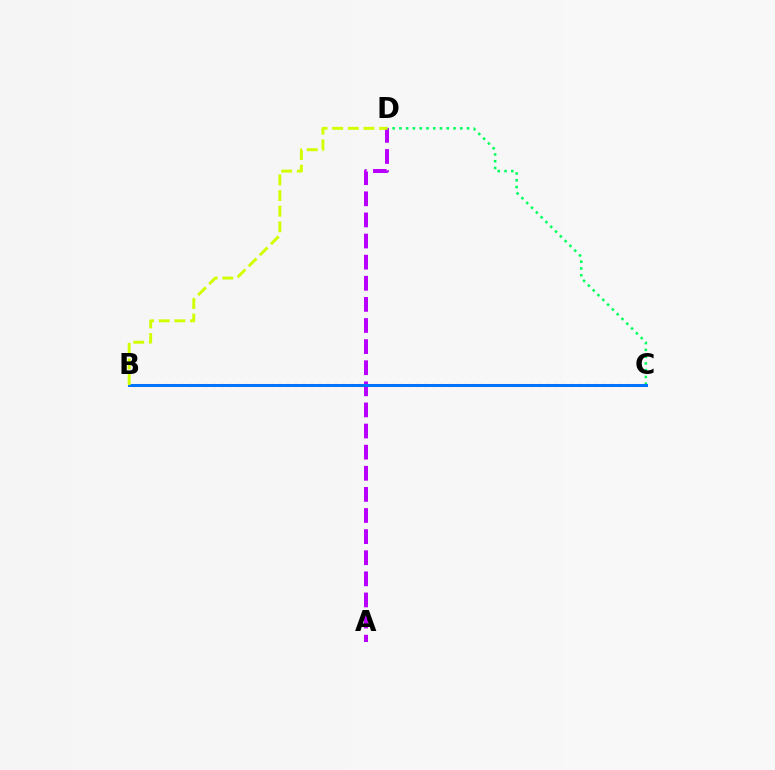{('A', 'D'): [{'color': '#b900ff', 'line_style': 'dashed', 'thickness': 2.87}], ('C', 'D'): [{'color': '#00ff5c', 'line_style': 'dotted', 'thickness': 1.84}], ('B', 'C'): [{'color': '#ff0000', 'line_style': 'dotted', 'thickness': 2.21}, {'color': '#0074ff', 'line_style': 'solid', 'thickness': 2.16}], ('B', 'D'): [{'color': '#d1ff00', 'line_style': 'dashed', 'thickness': 2.12}]}